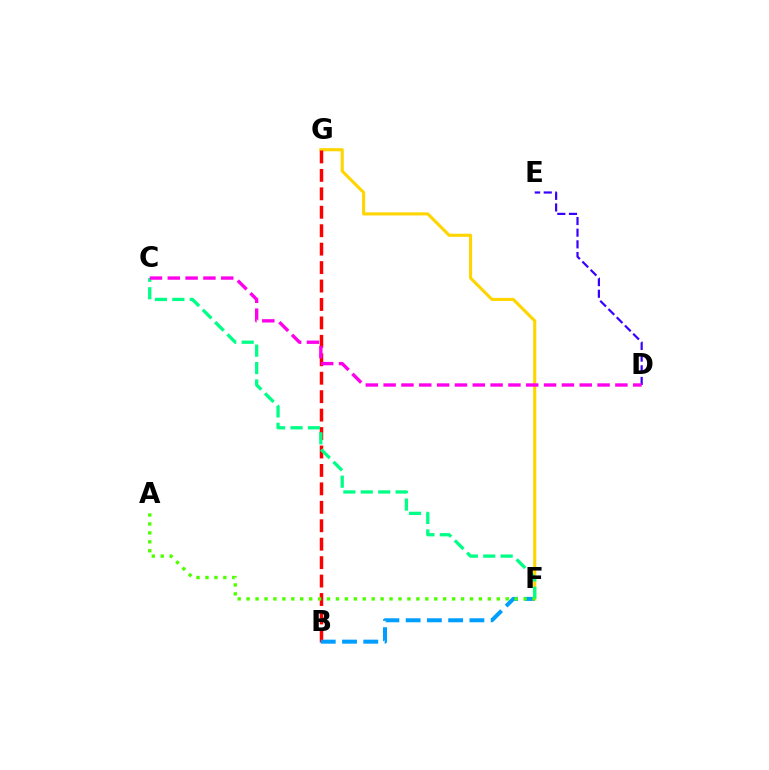{('D', 'E'): [{'color': '#3700ff', 'line_style': 'dashed', 'thickness': 1.58}], ('F', 'G'): [{'color': '#ffd500', 'line_style': 'solid', 'thickness': 2.22}], ('B', 'G'): [{'color': '#ff0000', 'line_style': 'dashed', 'thickness': 2.51}], ('B', 'F'): [{'color': '#009eff', 'line_style': 'dashed', 'thickness': 2.89}], ('C', 'F'): [{'color': '#00ff86', 'line_style': 'dashed', 'thickness': 2.37}], ('A', 'F'): [{'color': '#4fff00', 'line_style': 'dotted', 'thickness': 2.43}], ('C', 'D'): [{'color': '#ff00ed', 'line_style': 'dashed', 'thickness': 2.42}]}